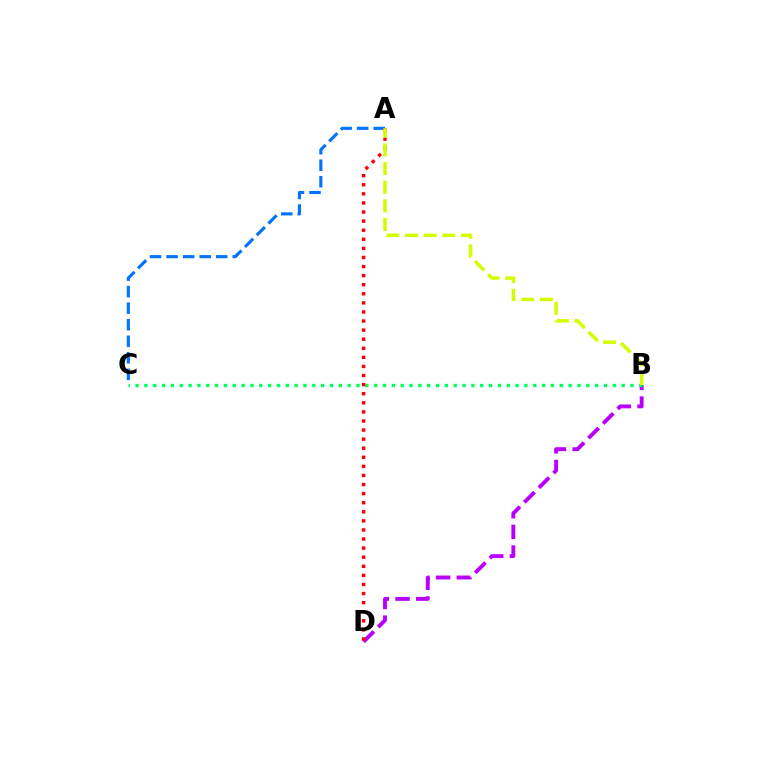{('A', 'C'): [{'color': '#0074ff', 'line_style': 'dashed', 'thickness': 2.25}], ('B', 'D'): [{'color': '#b900ff', 'line_style': 'dashed', 'thickness': 2.81}], ('B', 'C'): [{'color': '#00ff5c', 'line_style': 'dotted', 'thickness': 2.4}], ('A', 'D'): [{'color': '#ff0000', 'line_style': 'dotted', 'thickness': 2.47}], ('A', 'B'): [{'color': '#d1ff00', 'line_style': 'dashed', 'thickness': 2.53}]}